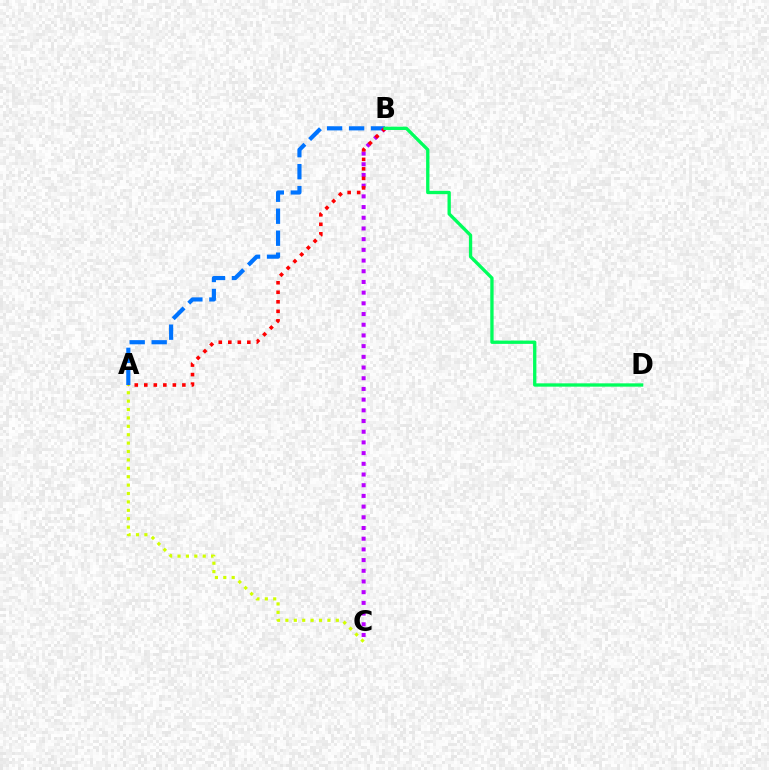{('A', 'B'): [{'color': '#0074ff', 'line_style': 'dashed', 'thickness': 2.99}, {'color': '#ff0000', 'line_style': 'dotted', 'thickness': 2.59}], ('B', 'C'): [{'color': '#b900ff', 'line_style': 'dotted', 'thickness': 2.91}], ('A', 'C'): [{'color': '#d1ff00', 'line_style': 'dotted', 'thickness': 2.28}], ('B', 'D'): [{'color': '#00ff5c', 'line_style': 'solid', 'thickness': 2.39}]}